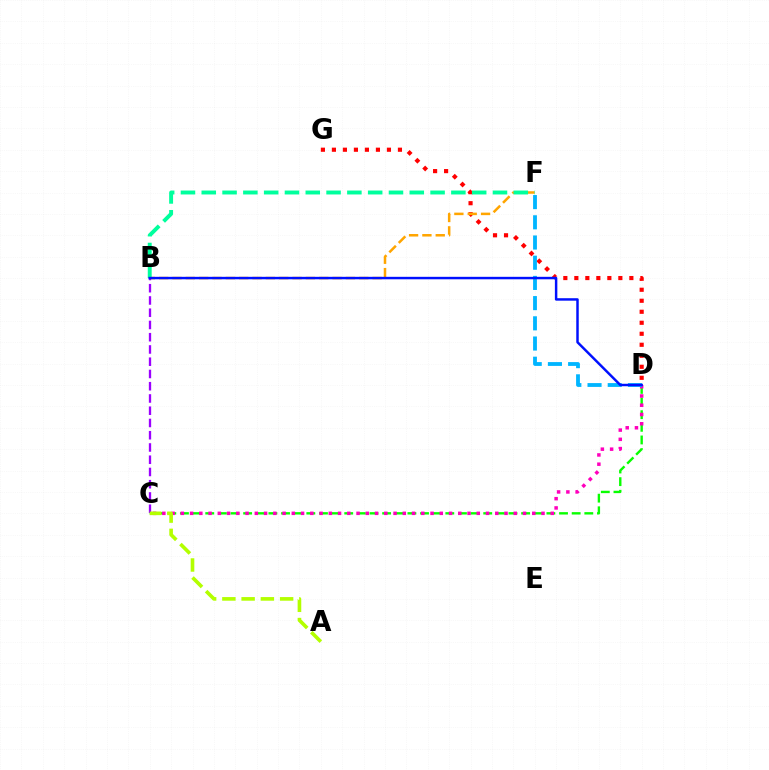{('C', 'D'): [{'color': '#08ff00', 'line_style': 'dashed', 'thickness': 1.72}, {'color': '#ff00bd', 'line_style': 'dotted', 'thickness': 2.51}], ('D', 'G'): [{'color': '#ff0000', 'line_style': 'dotted', 'thickness': 2.99}], ('B', 'F'): [{'color': '#ffa500', 'line_style': 'dashed', 'thickness': 1.81}, {'color': '#00ff9d', 'line_style': 'dashed', 'thickness': 2.83}], ('B', 'C'): [{'color': '#9b00ff', 'line_style': 'dashed', 'thickness': 1.66}], ('A', 'C'): [{'color': '#b3ff00', 'line_style': 'dashed', 'thickness': 2.61}], ('D', 'F'): [{'color': '#00b5ff', 'line_style': 'dashed', 'thickness': 2.74}], ('B', 'D'): [{'color': '#0010ff', 'line_style': 'solid', 'thickness': 1.78}]}